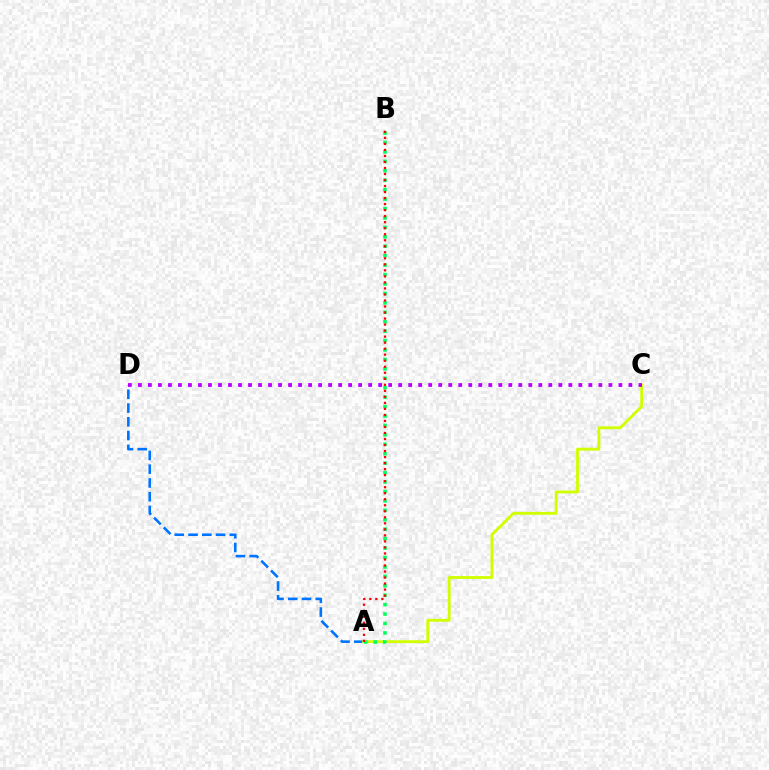{('A', 'D'): [{'color': '#0074ff', 'line_style': 'dashed', 'thickness': 1.87}], ('A', 'C'): [{'color': '#d1ff00', 'line_style': 'solid', 'thickness': 2.05}], ('A', 'B'): [{'color': '#00ff5c', 'line_style': 'dotted', 'thickness': 2.56}, {'color': '#ff0000', 'line_style': 'dotted', 'thickness': 1.64}], ('C', 'D'): [{'color': '#b900ff', 'line_style': 'dotted', 'thickness': 2.72}]}